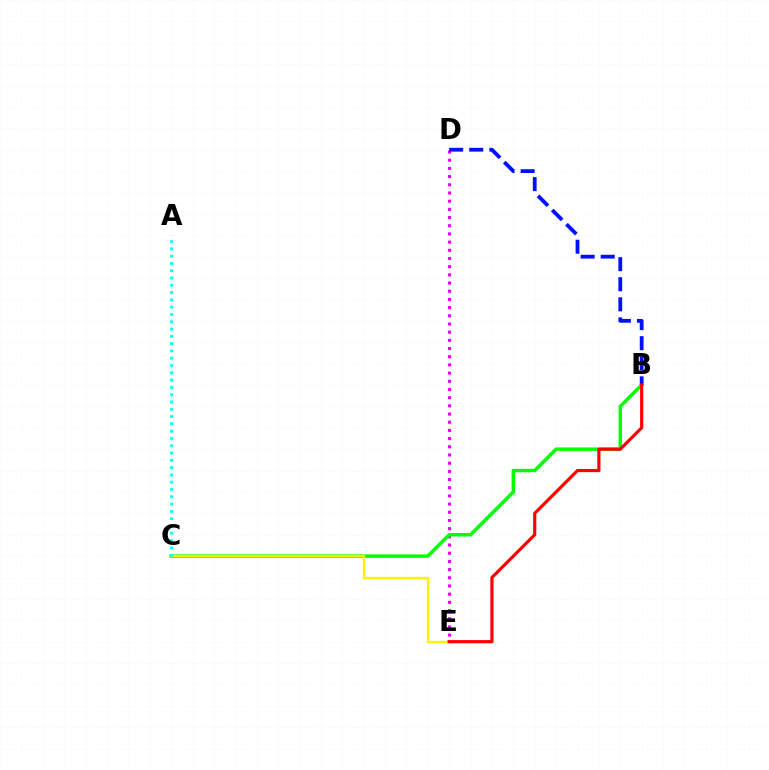{('D', 'E'): [{'color': '#ee00ff', 'line_style': 'dotted', 'thickness': 2.22}], ('B', 'C'): [{'color': '#08ff00', 'line_style': 'solid', 'thickness': 2.5}], ('C', 'E'): [{'color': '#fcf500', 'line_style': 'solid', 'thickness': 1.7}], ('B', 'D'): [{'color': '#0010ff', 'line_style': 'dashed', 'thickness': 2.73}], ('B', 'E'): [{'color': '#ff0000', 'line_style': 'solid', 'thickness': 2.28}], ('A', 'C'): [{'color': '#00fff6', 'line_style': 'dotted', 'thickness': 1.98}]}